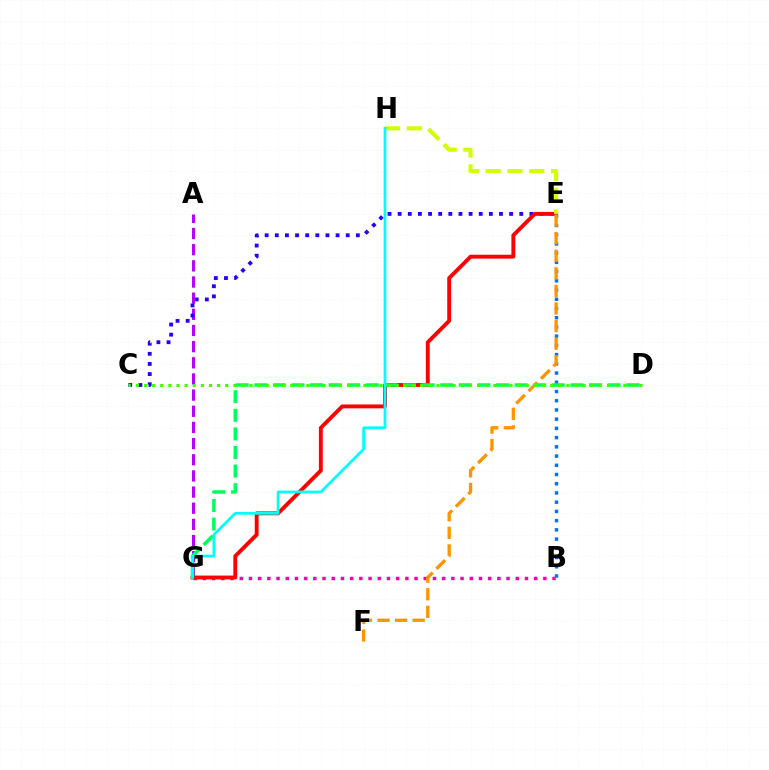{('A', 'G'): [{'color': '#b900ff', 'line_style': 'dashed', 'thickness': 2.2}], ('B', 'G'): [{'color': '#ff00ac', 'line_style': 'dotted', 'thickness': 2.5}], ('C', 'E'): [{'color': '#2500ff', 'line_style': 'dotted', 'thickness': 2.75}], ('E', 'G'): [{'color': '#ff0000', 'line_style': 'solid', 'thickness': 2.79}], ('E', 'H'): [{'color': '#d1ff00', 'line_style': 'dashed', 'thickness': 2.96}], ('B', 'E'): [{'color': '#0074ff', 'line_style': 'dotted', 'thickness': 2.51}], ('D', 'G'): [{'color': '#00ff5c', 'line_style': 'dashed', 'thickness': 2.53}], ('G', 'H'): [{'color': '#00fff6', 'line_style': 'solid', 'thickness': 1.97}], ('E', 'F'): [{'color': '#ff9400', 'line_style': 'dashed', 'thickness': 2.39}], ('C', 'D'): [{'color': '#3dff00', 'line_style': 'dotted', 'thickness': 2.21}]}